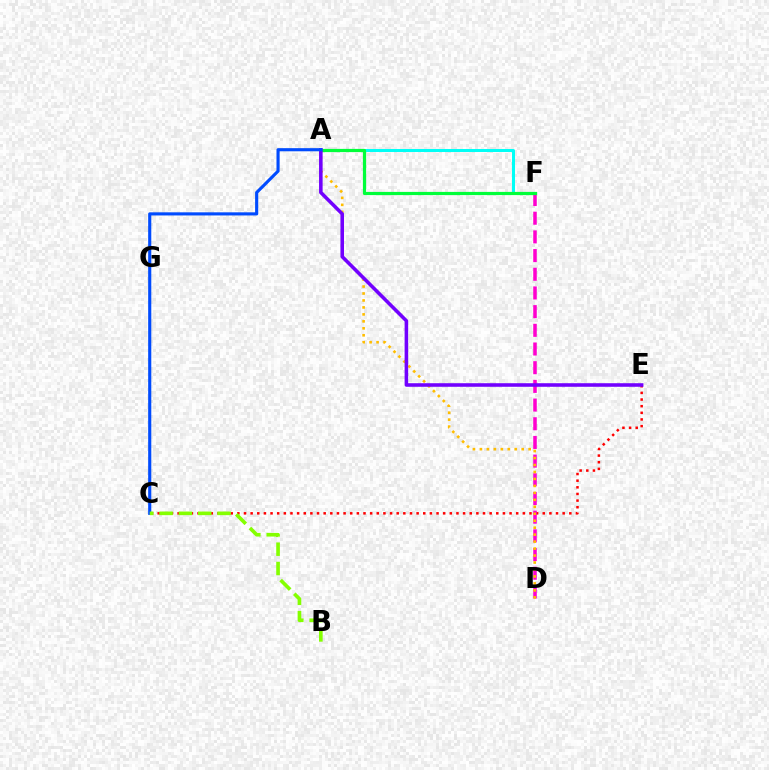{('C', 'E'): [{'color': '#ff0000', 'line_style': 'dotted', 'thickness': 1.8}], ('A', 'F'): [{'color': '#00fff6', 'line_style': 'solid', 'thickness': 2.18}, {'color': '#00ff39', 'line_style': 'solid', 'thickness': 2.3}], ('D', 'F'): [{'color': '#ff00cf', 'line_style': 'dashed', 'thickness': 2.54}], ('A', 'D'): [{'color': '#ffbd00', 'line_style': 'dotted', 'thickness': 1.89}], ('A', 'E'): [{'color': '#7200ff', 'line_style': 'solid', 'thickness': 2.56}], ('A', 'C'): [{'color': '#004bff', 'line_style': 'solid', 'thickness': 2.25}], ('B', 'C'): [{'color': '#84ff00', 'line_style': 'dashed', 'thickness': 2.63}]}